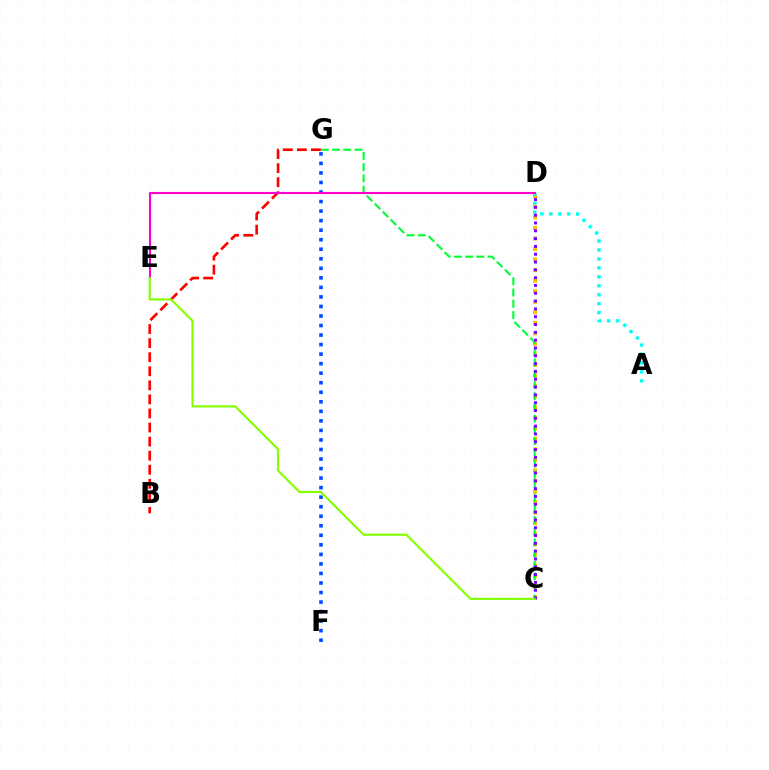{('F', 'G'): [{'color': '#004bff', 'line_style': 'dotted', 'thickness': 2.59}], ('C', 'D'): [{'color': '#ffbd00', 'line_style': 'dotted', 'thickness': 2.87}, {'color': '#7200ff', 'line_style': 'dotted', 'thickness': 2.12}], ('C', 'G'): [{'color': '#00ff39', 'line_style': 'dashed', 'thickness': 1.53}], ('B', 'G'): [{'color': '#ff0000', 'line_style': 'dashed', 'thickness': 1.91}], ('A', 'D'): [{'color': '#00fff6', 'line_style': 'dotted', 'thickness': 2.43}], ('D', 'E'): [{'color': '#ff00cf', 'line_style': 'solid', 'thickness': 1.52}], ('C', 'E'): [{'color': '#84ff00', 'line_style': 'solid', 'thickness': 1.55}]}